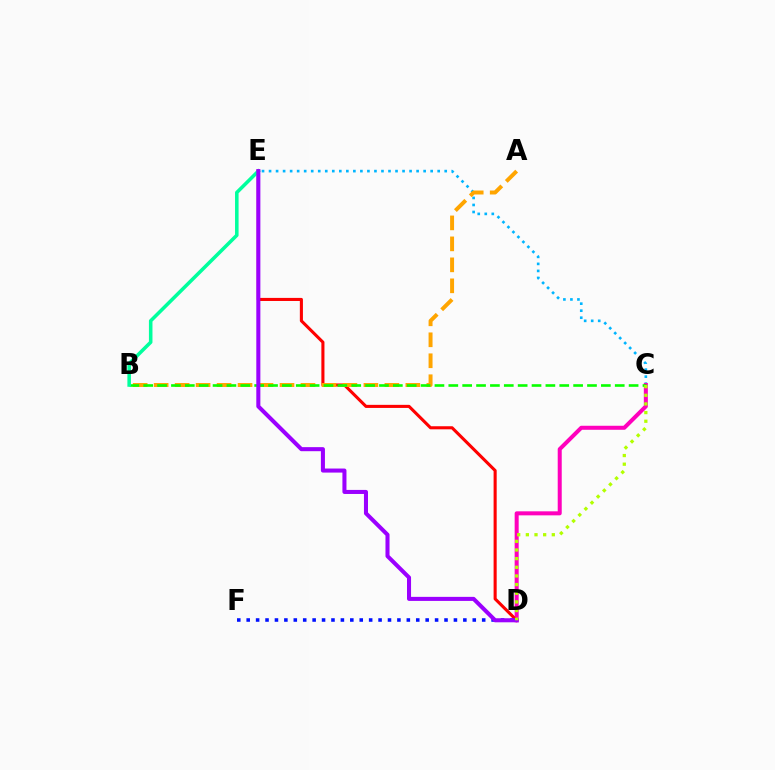{('C', 'E'): [{'color': '#00b5ff', 'line_style': 'dotted', 'thickness': 1.91}], ('C', 'D'): [{'color': '#ff00bd', 'line_style': 'solid', 'thickness': 2.89}, {'color': '#b3ff00', 'line_style': 'dotted', 'thickness': 2.35}], ('D', 'E'): [{'color': '#ff0000', 'line_style': 'solid', 'thickness': 2.22}, {'color': '#9b00ff', 'line_style': 'solid', 'thickness': 2.92}], ('A', 'B'): [{'color': '#ffa500', 'line_style': 'dashed', 'thickness': 2.85}], ('B', 'C'): [{'color': '#08ff00', 'line_style': 'dashed', 'thickness': 1.88}], ('B', 'E'): [{'color': '#00ff9d', 'line_style': 'solid', 'thickness': 2.55}], ('D', 'F'): [{'color': '#0010ff', 'line_style': 'dotted', 'thickness': 2.56}]}